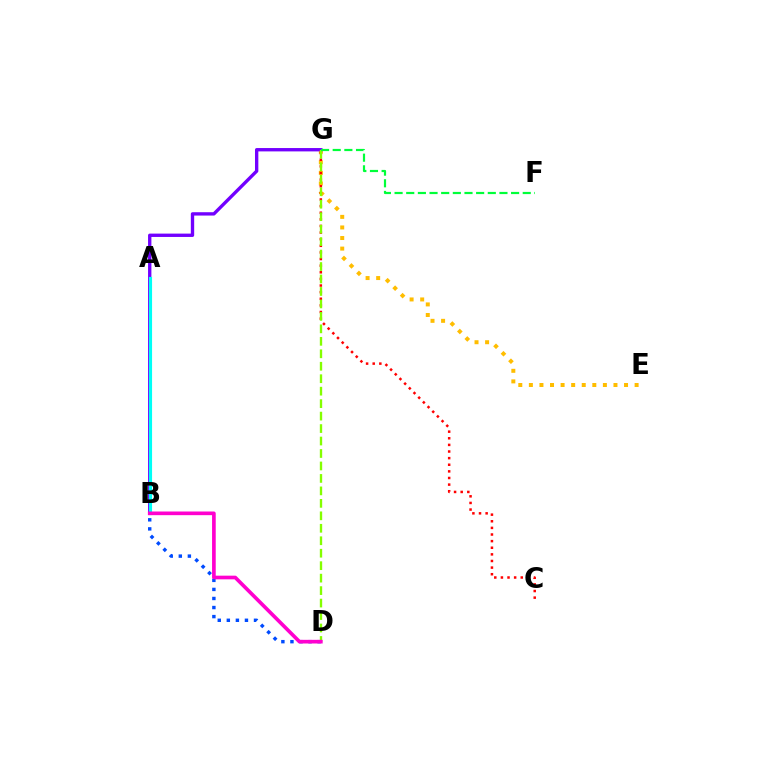{('B', 'D'): [{'color': '#004bff', 'line_style': 'dotted', 'thickness': 2.46}, {'color': '#ff00cf', 'line_style': 'solid', 'thickness': 2.64}], ('E', 'G'): [{'color': '#ffbd00', 'line_style': 'dotted', 'thickness': 2.87}], ('B', 'G'): [{'color': '#7200ff', 'line_style': 'solid', 'thickness': 2.41}], ('A', 'B'): [{'color': '#00fff6', 'line_style': 'solid', 'thickness': 2.26}], ('C', 'G'): [{'color': '#ff0000', 'line_style': 'dotted', 'thickness': 1.8}], ('D', 'G'): [{'color': '#84ff00', 'line_style': 'dashed', 'thickness': 1.69}], ('F', 'G'): [{'color': '#00ff39', 'line_style': 'dashed', 'thickness': 1.58}]}